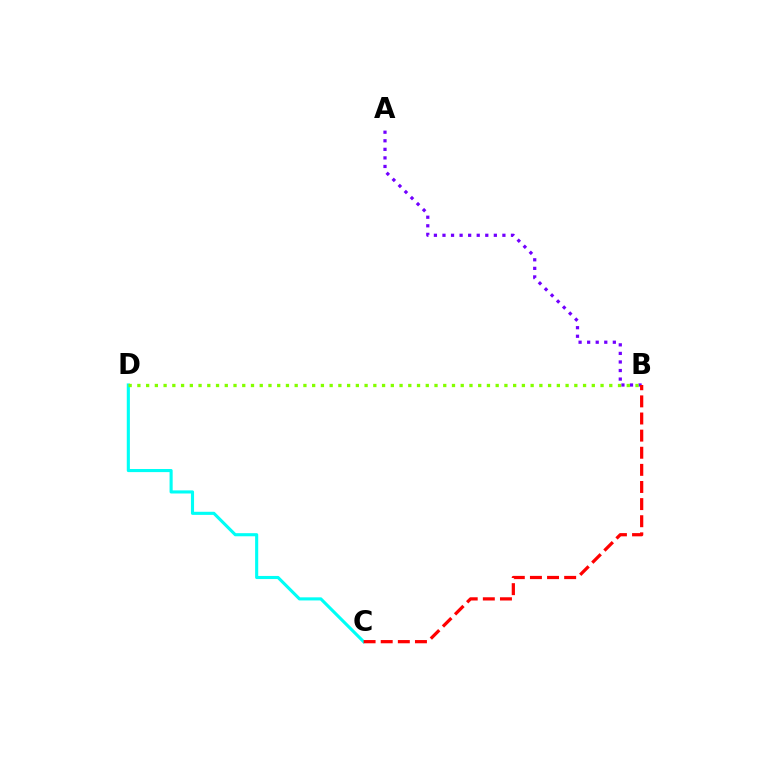{('A', 'B'): [{'color': '#7200ff', 'line_style': 'dotted', 'thickness': 2.33}], ('C', 'D'): [{'color': '#00fff6', 'line_style': 'solid', 'thickness': 2.24}], ('B', 'C'): [{'color': '#ff0000', 'line_style': 'dashed', 'thickness': 2.33}], ('B', 'D'): [{'color': '#84ff00', 'line_style': 'dotted', 'thickness': 2.37}]}